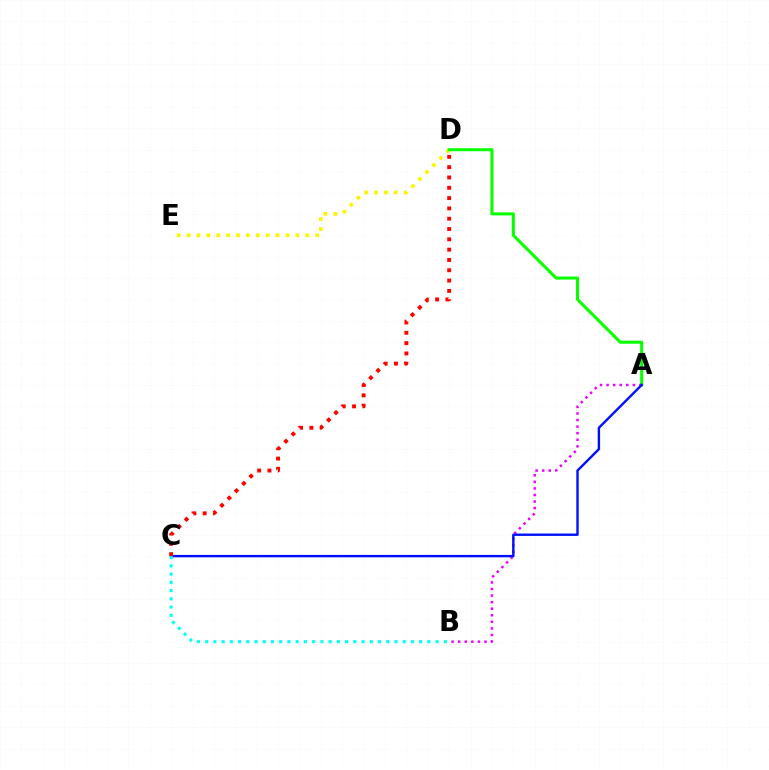{('D', 'E'): [{'color': '#fcf500', 'line_style': 'dotted', 'thickness': 2.69}], ('A', 'D'): [{'color': '#08ff00', 'line_style': 'solid', 'thickness': 2.19}], ('A', 'B'): [{'color': '#ee00ff', 'line_style': 'dotted', 'thickness': 1.79}], ('A', 'C'): [{'color': '#0010ff', 'line_style': 'solid', 'thickness': 1.72}], ('C', 'D'): [{'color': '#ff0000', 'line_style': 'dotted', 'thickness': 2.8}], ('B', 'C'): [{'color': '#00fff6', 'line_style': 'dotted', 'thickness': 2.24}]}